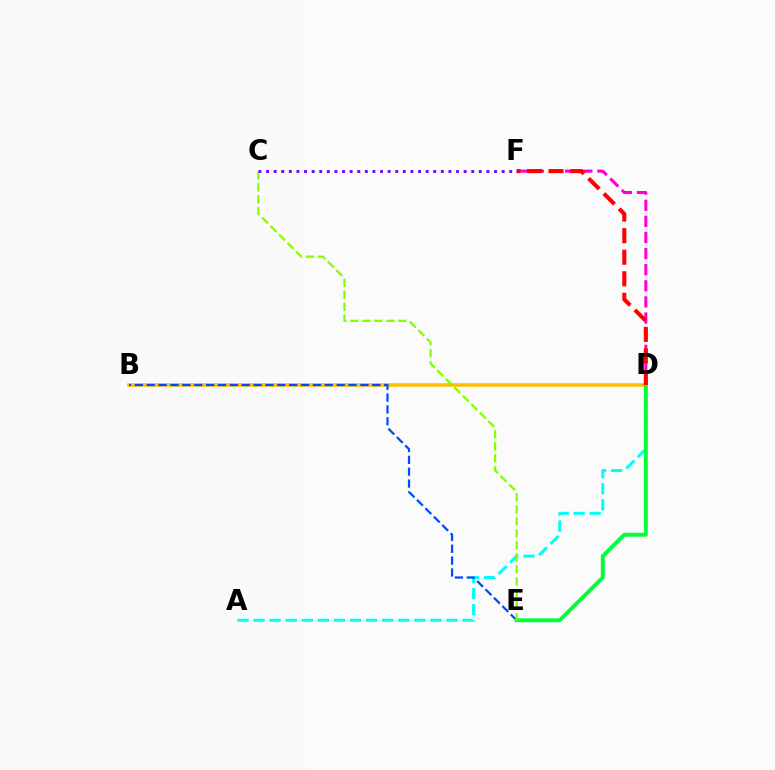{('B', 'D'): [{'color': '#ffbd00', 'line_style': 'solid', 'thickness': 2.53}], ('A', 'D'): [{'color': '#00fff6', 'line_style': 'dashed', 'thickness': 2.18}], ('D', 'F'): [{'color': '#ff00cf', 'line_style': 'dashed', 'thickness': 2.19}, {'color': '#ff0000', 'line_style': 'dashed', 'thickness': 2.93}], ('B', 'E'): [{'color': '#004bff', 'line_style': 'dashed', 'thickness': 1.61}], ('D', 'E'): [{'color': '#00ff39', 'line_style': 'solid', 'thickness': 2.8}], ('C', 'E'): [{'color': '#84ff00', 'line_style': 'dashed', 'thickness': 1.63}], ('C', 'F'): [{'color': '#7200ff', 'line_style': 'dotted', 'thickness': 2.06}]}